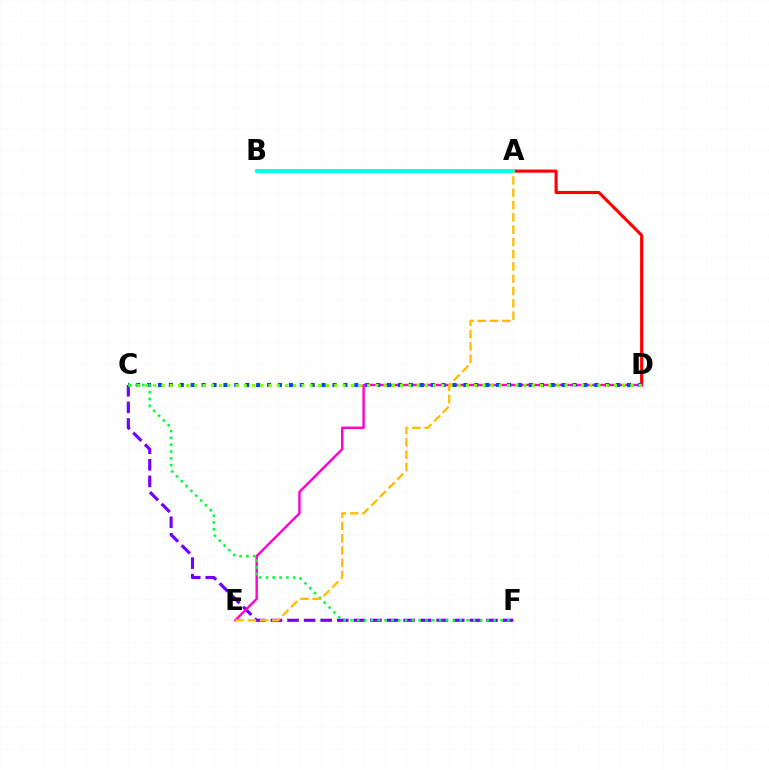{('A', 'D'): [{'color': '#ff0000', 'line_style': 'solid', 'thickness': 2.25}], ('C', 'F'): [{'color': '#7200ff', 'line_style': 'dashed', 'thickness': 2.25}, {'color': '#00ff39', 'line_style': 'dotted', 'thickness': 1.85}], ('D', 'E'): [{'color': '#ff00cf', 'line_style': 'solid', 'thickness': 1.74}], ('C', 'D'): [{'color': '#004bff', 'line_style': 'dotted', 'thickness': 2.96}, {'color': '#84ff00', 'line_style': 'dotted', 'thickness': 2.24}], ('A', 'B'): [{'color': '#00fff6', 'line_style': 'solid', 'thickness': 2.77}], ('A', 'E'): [{'color': '#ffbd00', 'line_style': 'dashed', 'thickness': 1.67}]}